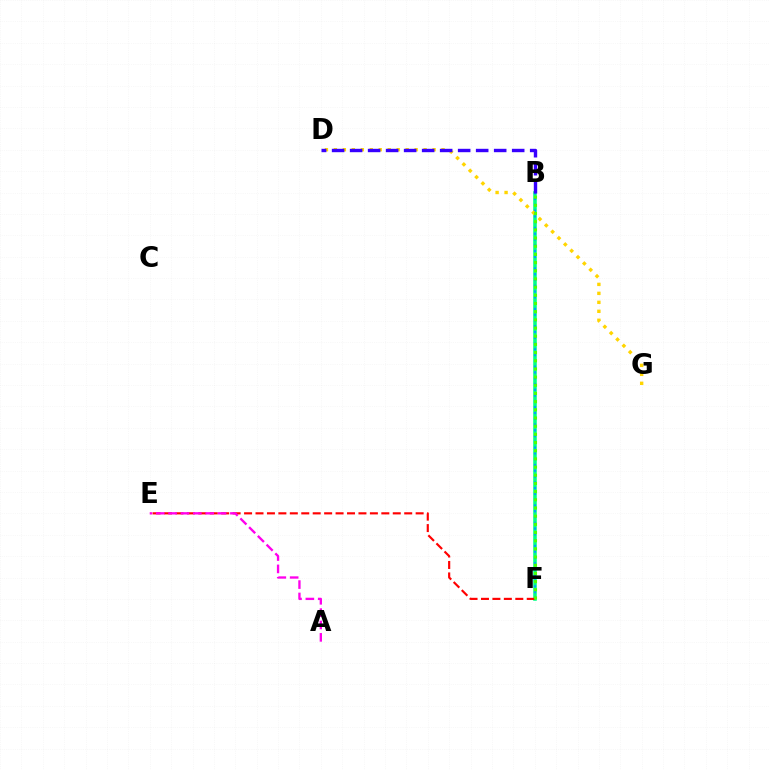{('B', 'F'): [{'color': '#00ff86', 'line_style': 'solid', 'thickness': 2.57}, {'color': '#009eff', 'line_style': 'dotted', 'thickness': 1.57}, {'color': '#4fff00', 'line_style': 'dotted', 'thickness': 2.22}], ('D', 'G'): [{'color': '#ffd500', 'line_style': 'dotted', 'thickness': 2.44}], ('B', 'D'): [{'color': '#3700ff', 'line_style': 'dashed', 'thickness': 2.45}], ('E', 'F'): [{'color': '#ff0000', 'line_style': 'dashed', 'thickness': 1.55}], ('A', 'E'): [{'color': '#ff00ed', 'line_style': 'dashed', 'thickness': 1.68}]}